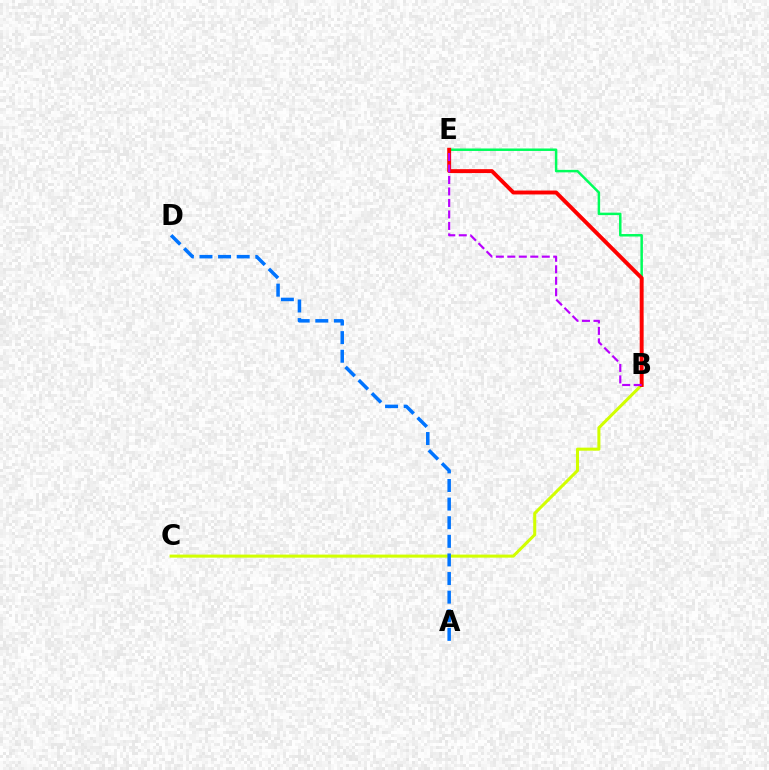{('B', 'C'): [{'color': '#d1ff00', 'line_style': 'solid', 'thickness': 2.19}], ('B', 'E'): [{'color': '#00ff5c', 'line_style': 'solid', 'thickness': 1.79}, {'color': '#ff0000', 'line_style': 'solid', 'thickness': 2.81}, {'color': '#b900ff', 'line_style': 'dashed', 'thickness': 1.56}], ('A', 'D'): [{'color': '#0074ff', 'line_style': 'dashed', 'thickness': 2.53}]}